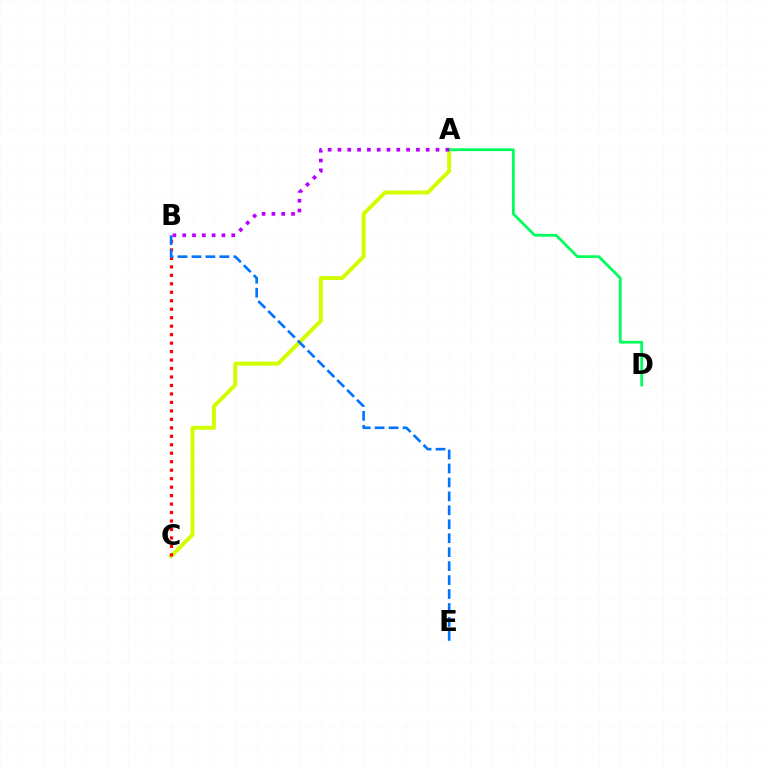{('A', 'C'): [{'color': '#d1ff00', 'line_style': 'solid', 'thickness': 2.85}], ('A', 'D'): [{'color': '#00ff5c', 'line_style': 'solid', 'thickness': 1.98}], ('B', 'C'): [{'color': '#ff0000', 'line_style': 'dotted', 'thickness': 2.3}], ('B', 'E'): [{'color': '#0074ff', 'line_style': 'dashed', 'thickness': 1.9}], ('A', 'B'): [{'color': '#b900ff', 'line_style': 'dotted', 'thickness': 2.66}]}